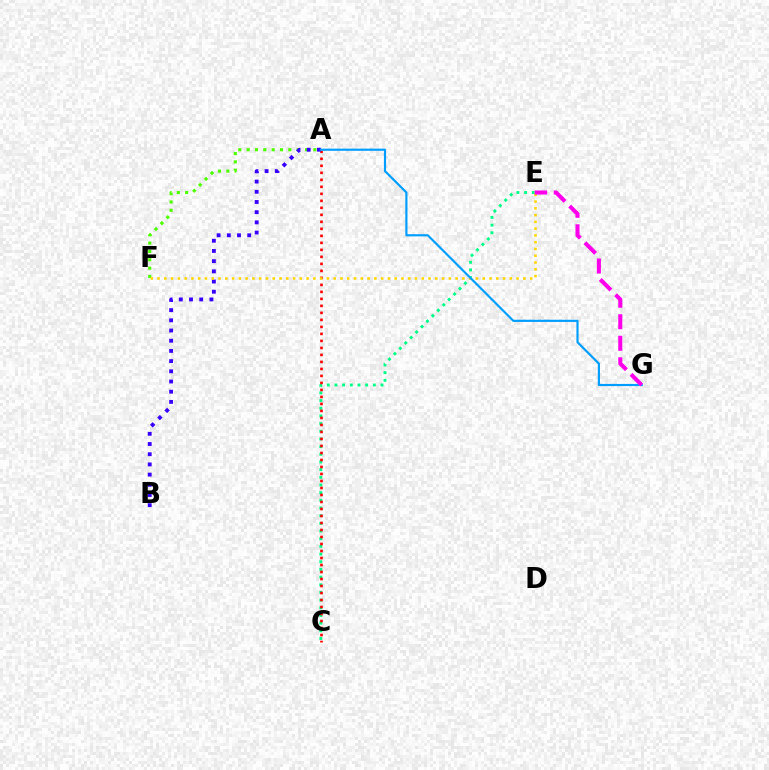{('A', 'F'): [{'color': '#4fff00', 'line_style': 'dotted', 'thickness': 2.27}], ('C', 'E'): [{'color': '#00ff86', 'line_style': 'dotted', 'thickness': 2.09}], ('A', 'C'): [{'color': '#ff0000', 'line_style': 'dotted', 'thickness': 1.9}], ('A', 'B'): [{'color': '#3700ff', 'line_style': 'dotted', 'thickness': 2.77}], ('E', 'F'): [{'color': '#ffd500', 'line_style': 'dotted', 'thickness': 1.84}], ('A', 'G'): [{'color': '#009eff', 'line_style': 'solid', 'thickness': 1.57}], ('E', 'G'): [{'color': '#ff00ed', 'line_style': 'dashed', 'thickness': 2.93}]}